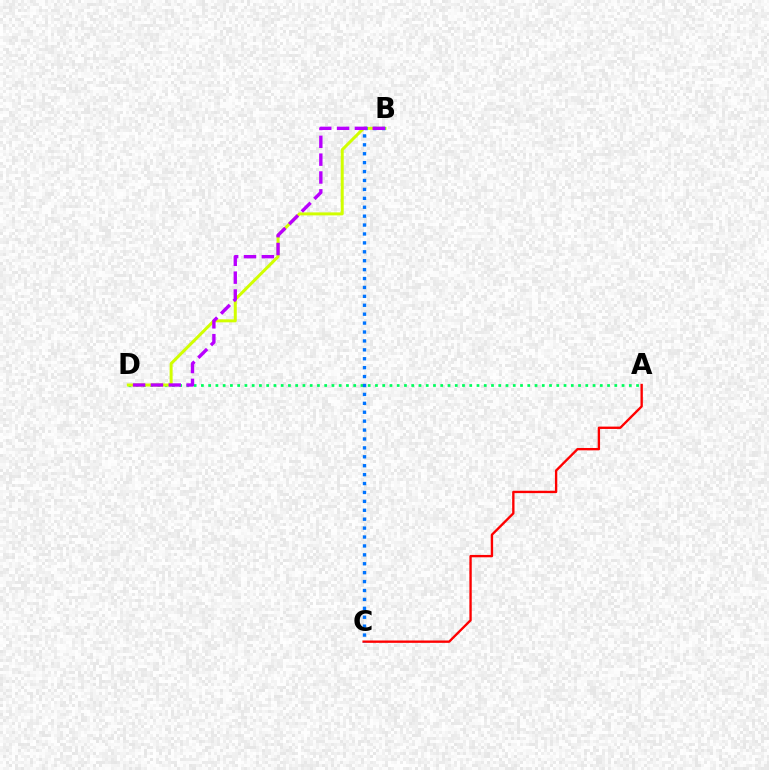{('A', 'D'): [{'color': '#00ff5c', 'line_style': 'dotted', 'thickness': 1.97}], ('B', 'D'): [{'color': '#d1ff00', 'line_style': 'solid', 'thickness': 2.15}, {'color': '#b900ff', 'line_style': 'dashed', 'thickness': 2.42}], ('A', 'C'): [{'color': '#ff0000', 'line_style': 'solid', 'thickness': 1.7}], ('B', 'C'): [{'color': '#0074ff', 'line_style': 'dotted', 'thickness': 2.42}]}